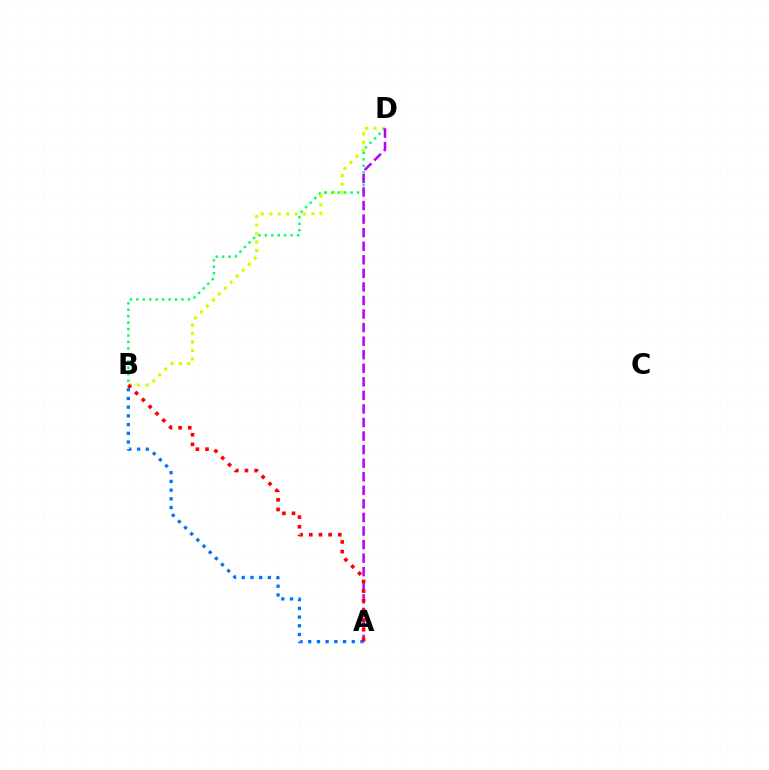{('A', 'B'): [{'color': '#0074ff', 'line_style': 'dotted', 'thickness': 2.37}, {'color': '#ff0000', 'line_style': 'dotted', 'thickness': 2.63}], ('B', 'D'): [{'color': '#d1ff00', 'line_style': 'dotted', 'thickness': 2.29}, {'color': '#00ff5c', 'line_style': 'dotted', 'thickness': 1.75}], ('A', 'D'): [{'color': '#b900ff', 'line_style': 'dashed', 'thickness': 1.84}]}